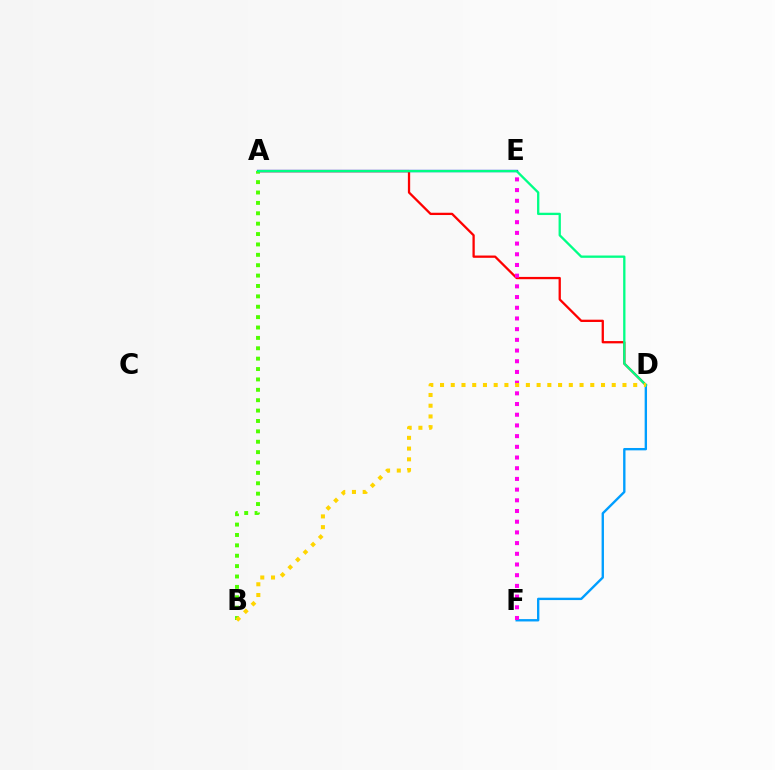{('A', 'D'): [{'color': '#ff0000', 'line_style': 'solid', 'thickness': 1.65}, {'color': '#00ff86', 'line_style': 'solid', 'thickness': 1.67}], ('D', 'F'): [{'color': '#009eff', 'line_style': 'solid', 'thickness': 1.71}], ('A', 'E'): [{'color': '#3700ff', 'line_style': 'solid', 'thickness': 1.65}], ('A', 'B'): [{'color': '#4fff00', 'line_style': 'dotted', 'thickness': 2.82}], ('E', 'F'): [{'color': '#ff00ed', 'line_style': 'dotted', 'thickness': 2.91}], ('B', 'D'): [{'color': '#ffd500', 'line_style': 'dotted', 'thickness': 2.92}]}